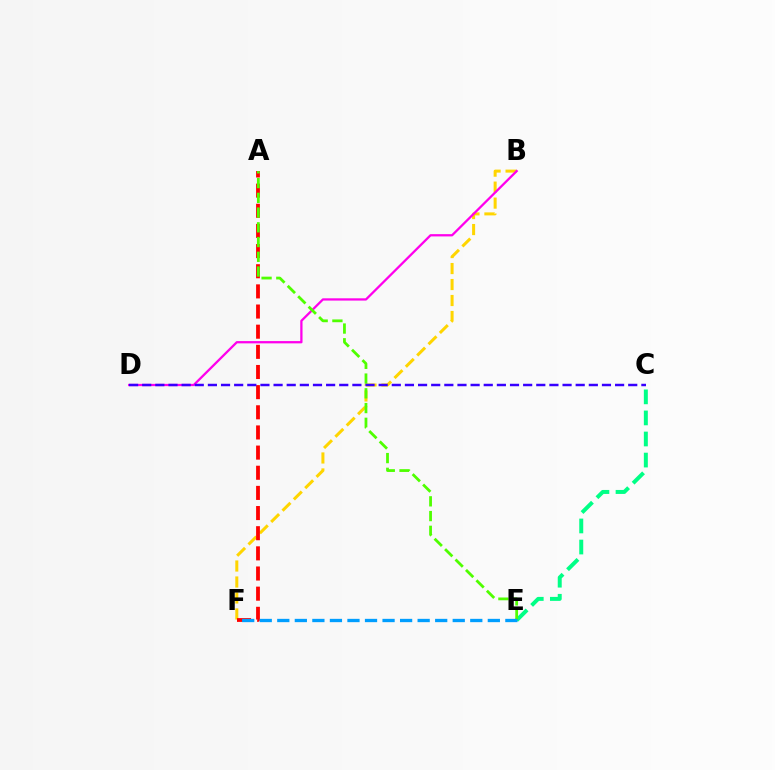{('B', 'F'): [{'color': '#ffd500', 'line_style': 'dashed', 'thickness': 2.17}], ('C', 'E'): [{'color': '#00ff86', 'line_style': 'dashed', 'thickness': 2.86}], ('A', 'F'): [{'color': '#ff0000', 'line_style': 'dashed', 'thickness': 2.74}], ('B', 'D'): [{'color': '#ff00ed', 'line_style': 'solid', 'thickness': 1.64}], ('A', 'E'): [{'color': '#4fff00', 'line_style': 'dashed', 'thickness': 2.0}], ('E', 'F'): [{'color': '#009eff', 'line_style': 'dashed', 'thickness': 2.38}], ('C', 'D'): [{'color': '#3700ff', 'line_style': 'dashed', 'thickness': 1.78}]}